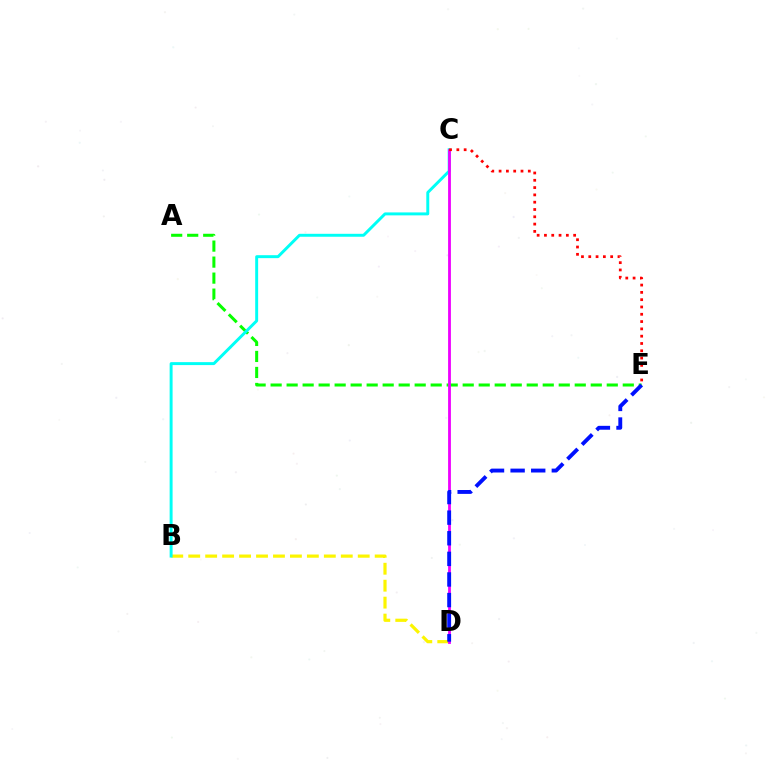{('B', 'D'): [{'color': '#fcf500', 'line_style': 'dashed', 'thickness': 2.3}], ('A', 'E'): [{'color': '#08ff00', 'line_style': 'dashed', 'thickness': 2.17}], ('B', 'C'): [{'color': '#00fff6', 'line_style': 'solid', 'thickness': 2.12}], ('C', 'D'): [{'color': '#ee00ff', 'line_style': 'solid', 'thickness': 2.03}], ('D', 'E'): [{'color': '#0010ff', 'line_style': 'dashed', 'thickness': 2.8}], ('C', 'E'): [{'color': '#ff0000', 'line_style': 'dotted', 'thickness': 1.98}]}